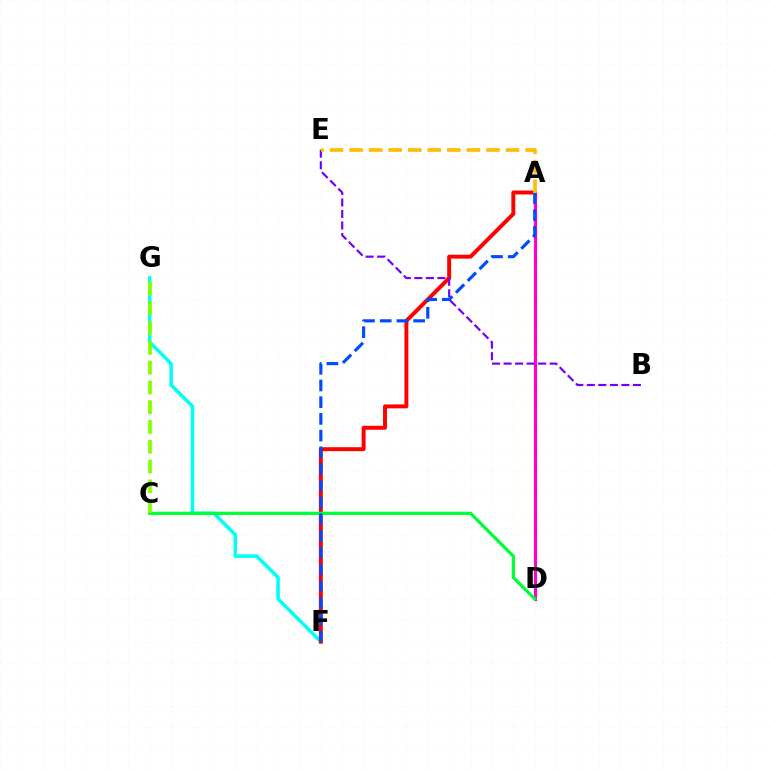{('A', 'D'): [{'color': '#ff00cf', 'line_style': 'solid', 'thickness': 2.27}], ('F', 'G'): [{'color': '#00fff6', 'line_style': 'solid', 'thickness': 2.54}], ('A', 'F'): [{'color': '#ff0000', 'line_style': 'solid', 'thickness': 2.85}, {'color': '#004bff', 'line_style': 'dashed', 'thickness': 2.27}], ('B', 'E'): [{'color': '#7200ff', 'line_style': 'dashed', 'thickness': 1.56}], ('C', 'D'): [{'color': '#00ff39', 'line_style': 'solid', 'thickness': 2.35}], ('C', 'G'): [{'color': '#84ff00', 'line_style': 'dashed', 'thickness': 2.69}], ('A', 'E'): [{'color': '#ffbd00', 'line_style': 'dashed', 'thickness': 2.66}]}